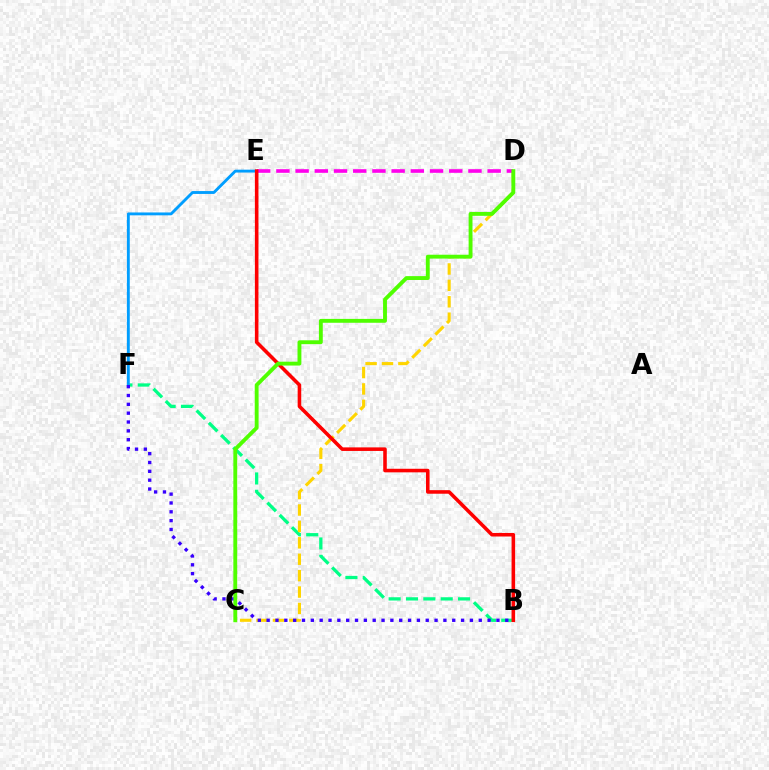{('B', 'F'): [{'color': '#00ff86', 'line_style': 'dashed', 'thickness': 2.36}, {'color': '#3700ff', 'line_style': 'dotted', 'thickness': 2.4}], ('C', 'D'): [{'color': '#ffd500', 'line_style': 'dashed', 'thickness': 2.23}, {'color': '#4fff00', 'line_style': 'solid', 'thickness': 2.79}], ('E', 'F'): [{'color': '#009eff', 'line_style': 'solid', 'thickness': 2.07}], ('D', 'E'): [{'color': '#ff00ed', 'line_style': 'dashed', 'thickness': 2.61}], ('B', 'E'): [{'color': '#ff0000', 'line_style': 'solid', 'thickness': 2.57}]}